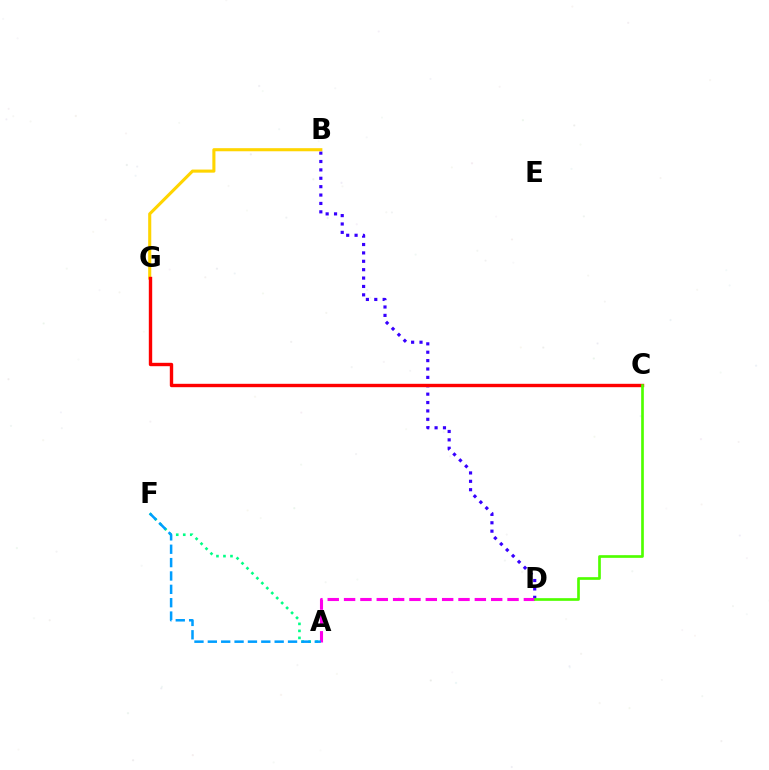{('B', 'D'): [{'color': '#3700ff', 'line_style': 'dotted', 'thickness': 2.28}], ('A', 'D'): [{'color': '#ff00ed', 'line_style': 'dashed', 'thickness': 2.22}], ('B', 'G'): [{'color': '#ffd500', 'line_style': 'solid', 'thickness': 2.22}], ('A', 'F'): [{'color': '#00ff86', 'line_style': 'dotted', 'thickness': 1.9}, {'color': '#009eff', 'line_style': 'dashed', 'thickness': 1.82}], ('C', 'G'): [{'color': '#ff0000', 'line_style': 'solid', 'thickness': 2.44}], ('C', 'D'): [{'color': '#4fff00', 'line_style': 'solid', 'thickness': 1.93}]}